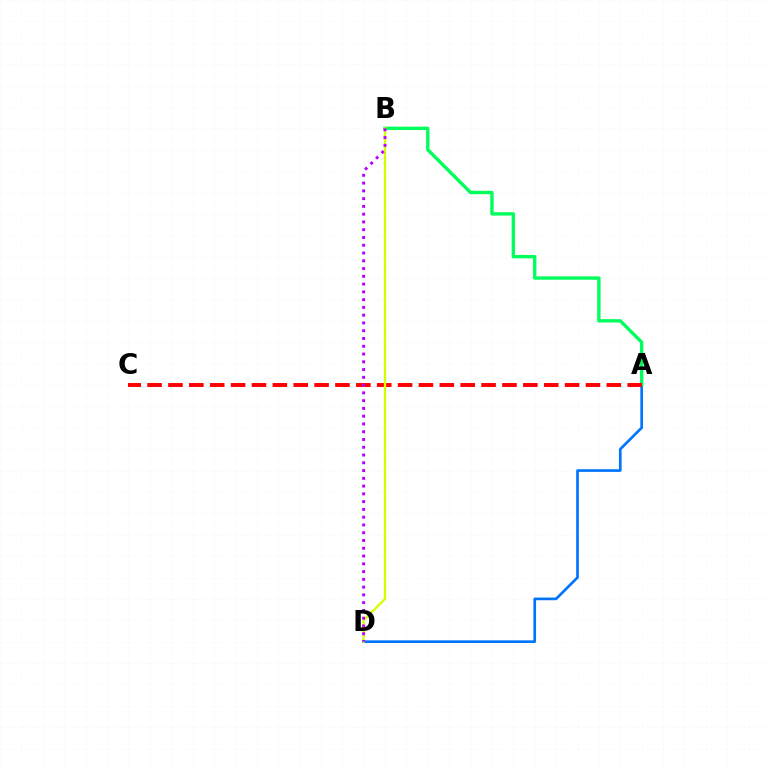{('A', 'D'): [{'color': '#0074ff', 'line_style': 'solid', 'thickness': 1.92}], ('A', 'B'): [{'color': '#00ff5c', 'line_style': 'solid', 'thickness': 2.42}], ('A', 'C'): [{'color': '#ff0000', 'line_style': 'dashed', 'thickness': 2.84}], ('B', 'D'): [{'color': '#d1ff00', 'line_style': 'solid', 'thickness': 1.66}, {'color': '#b900ff', 'line_style': 'dotted', 'thickness': 2.11}]}